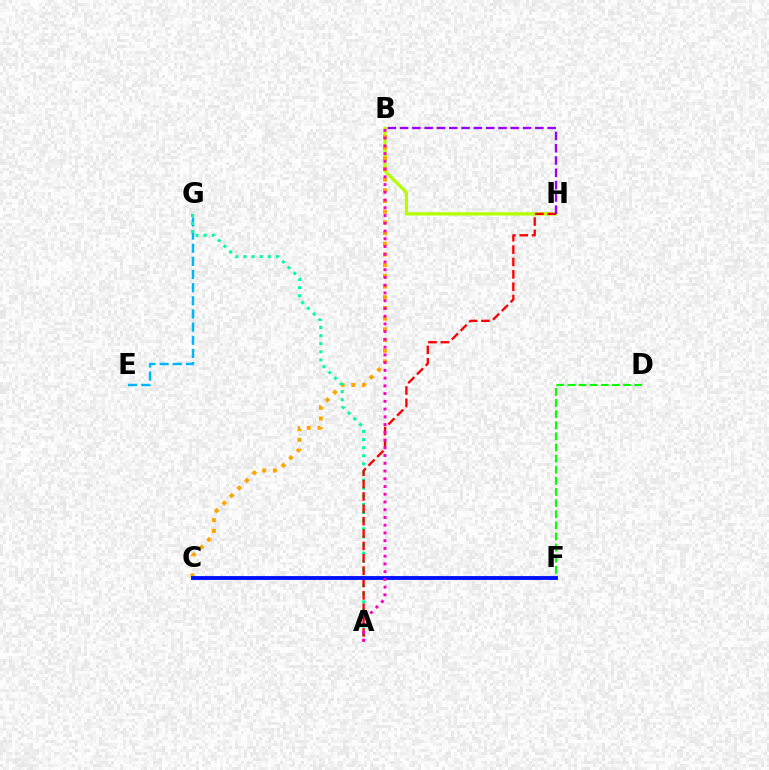{('B', 'H'): [{'color': '#b3ff00', 'line_style': 'solid', 'thickness': 2.34}, {'color': '#9b00ff', 'line_style': 'dashed', 'thickness': 1.67}], ('B', 'C'): [{'color': '#ffa500', 'line_style': 'dotted', 'thickness': 2.9}], ('D', 'F'): [{'color': '#08ff00', 'line_style': 'dashed', 'thickness': 1.51}], ('E', 'G'): [{'color': '#00b5ff', 'line_style': 'dashed', 'thickness': 1.79}], ('A', 'G'): [{'color': '#00ff9d', 'line_style': 'dotted', 'thickness': 2.2}], ('A', 'H'): [{'color': '#ff0000', 'line_style': 'dashed', 'thickness': 1.68}], ('C', 'F'): [{'color': '#0010ff', 'line_style': 'solid', 'thickness': 2.77}], ('A', 'B'): [{'color': '#ff00bd', 'line_style': 'dotted', 'thickness': 2.1}]}